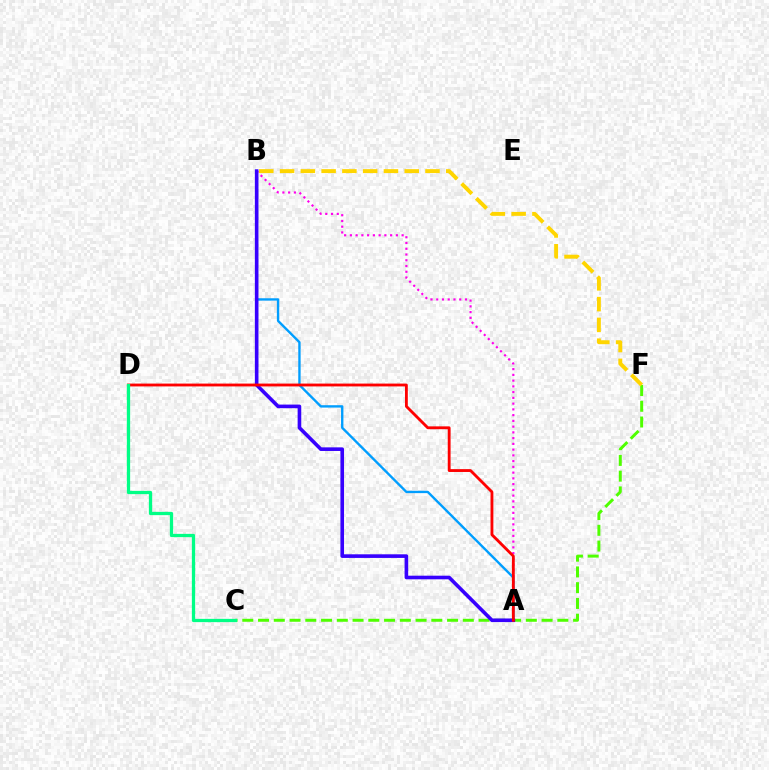{('C', 'F'): [{'color': '#4fff00', 'line_style': 'dashed', 'thickness': 2.14}], ('A', 'B'): [{'color': '#ff00ed', 'line_style': 'dotted', 'thickness': 1.56}, {'color': '#009eff', 'line_style': 'solid', 'thickness': 1.71}, {'color': '#3700ff', 'line_style': 'solid', 'thickness': 2.61}], ('B', 'F'): [{'color': '#ffd500', 'line_style': 'dashed', 'thickness': 2.82}], ('A', 'D'): [{'color': '#ff0000', 'line_style': 'solid', 'thickness': 2.04}], ('C', 'D'): [{'color': '#00ff86', 'line_style': 'solid', 'thickness': 2.36}]}